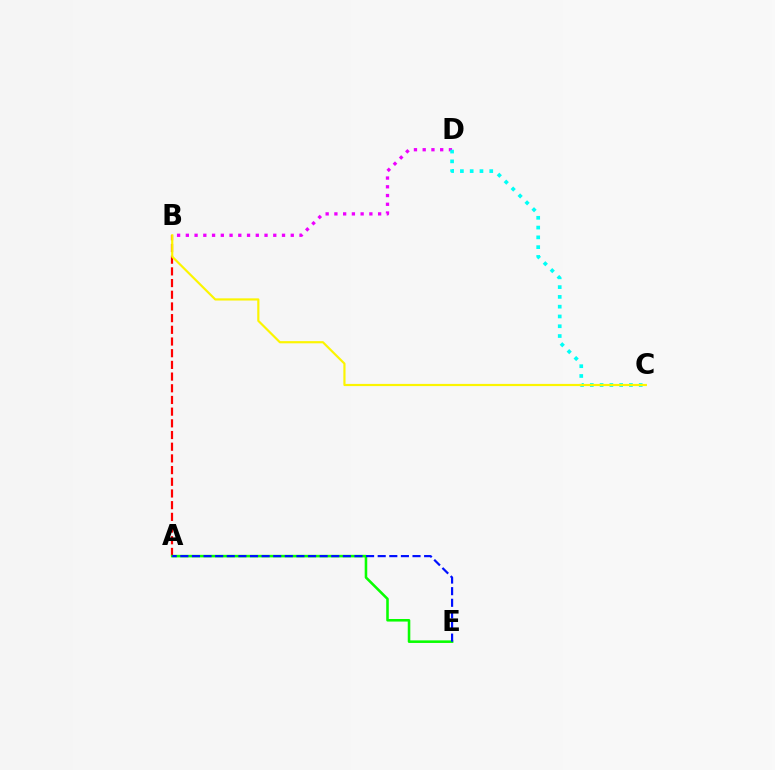{('A', 'B'): [{'color': '#ff0000', 'line_style': 'dashed', 'thickness': 1.59}], ('B', 'D'): [{'color': '#ee00ff', 'line_style': 'dotted', 'thickness': 2.38}], ('A', 'E'): [{'color': '#08ff00', 'line_style': 'solid', 'thickness': 1.85}, {'color': '#0010ff', 'line_style': 'dashed', 'thickness': 1.58}], ('C', 'D'): [{'color': '#00fff6', 'line_style': 'dotted', 'thickness': 2.66}], ('B', 'C'): [{'color': '#fcf500', 'line_style': 'solid', 'thickness': 1.57}]}